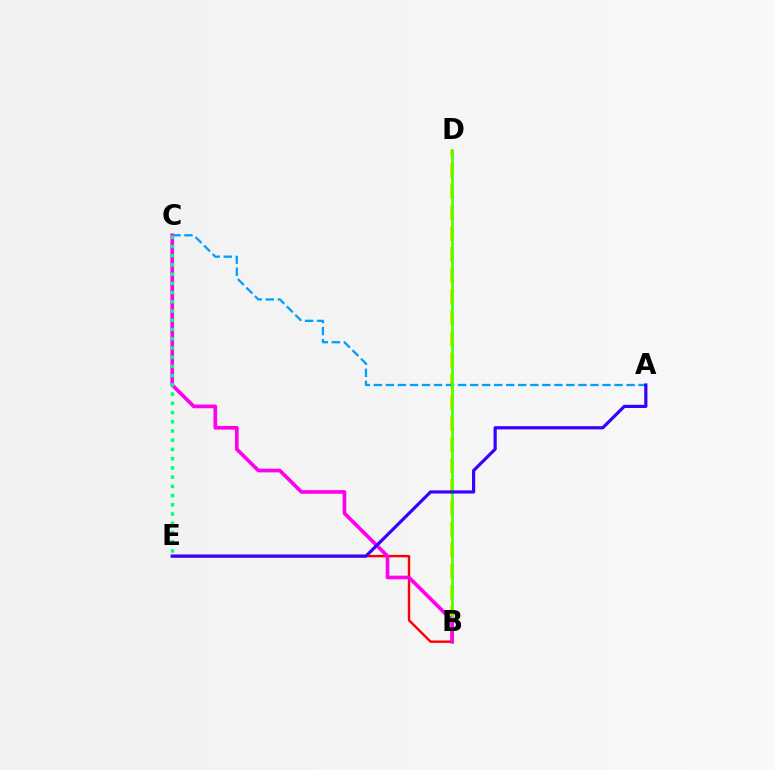{('B', 'D'): [{'color': '#ffd500', 'line_style': 'dashed', 'thickness': 2.87}, {'color': '#4fff00', 'line_style': 'solid', 'thickness': 1.99}], ('A', 'C'): [{'color': '#009eff', 'line_style': 'dashed', 'thickness': 1.63}], ('B', 'E'): [{'color': '#ff0000', 'line_style': 'solid', 'thickness': 1.73}], ('B', 'C'): [{'color': '#ff00ed', 'line_style': 'solid', 'thickness': 2.64}], ('C', 'E'): [{'color': '#00ff86', 'line_style': 'dotted', 'thickness': 2.51}], ('A', 'E'): [{'color': '#3700ff', 'line_style': 'solid', 'thickness': 2.3}]}